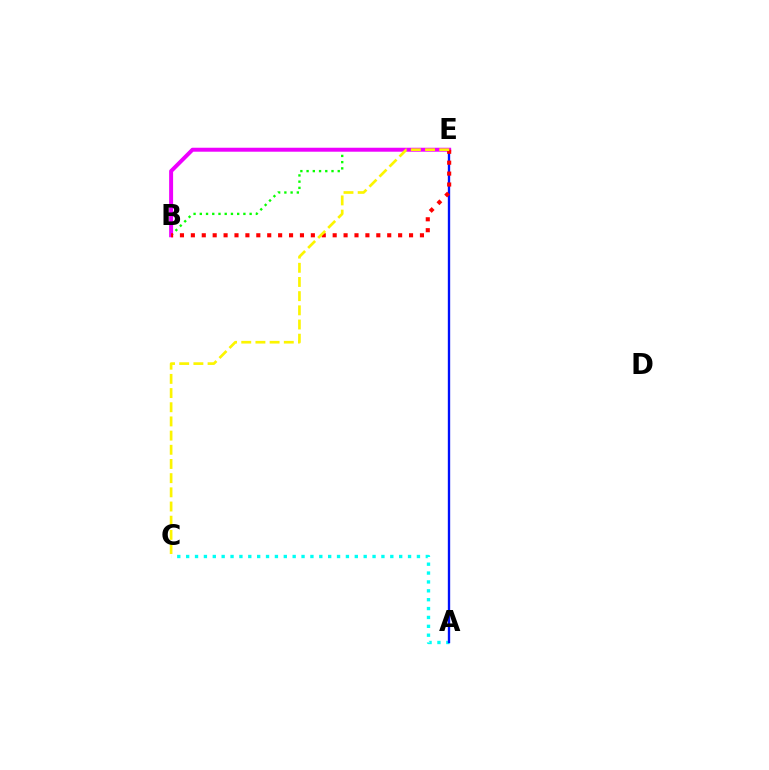{('A', 'C'): [{'color': '#00fff6', 'line_style': 'dotted', 'thickness': 2.41}], ('B', 'E'): [{'color': '#08ff00', 'line_style': 'dotted', 'thickness': 1.69}, {'color': '#ee00ff', 'line_style': 'solid', 'thickness': 2.86}, {'color': '#ff0000', 'line_style': 'dotted', 'thickness': 2.96}], ('A', 'E'): [{'color': '#0010ff', 'line_style': 'solid', 'thickness': 1.69}], ('C', 'E'): [{'color': '#fcf500', 'line_style': 'dashed', 'thickness': 1.93}]}